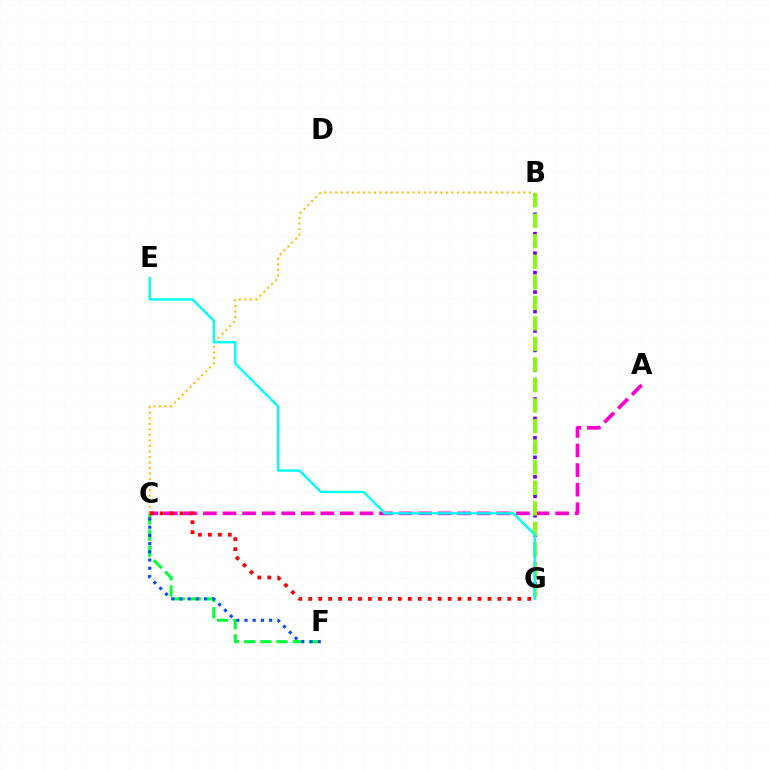{('C', 'F'): [{'color': '#00ff39', 'line_style': 'dashed', 'thickness': 2.2}, {'color': '#004bff', 'line_style': 'dotted', 'thickness': 2.23}], ('B', 'G'): [{'color': '#7200ff', 'line_style': 'dotted', 'thickness': 2.64}, {'color': '#84ff00', 'line_style': 'dashed', 'thickness': 2.79}], ('A', 'C'): [{'color': '#ff00cf', 'line_style': 'dashed', 'thickness': 2.66}], ('B', 'C'): [{'color': '#ffbd00', 'line_style': 'dotted', 'thickness': 1.5}], ('C', 'G'): [{'color': '#ff0000', 'line_style': 'dotted', 'thickness': 2.71}], ('E', 'G'): [{'color': '#00fff6', 'line_style': 'solid', 'thickness': 1.72}]}